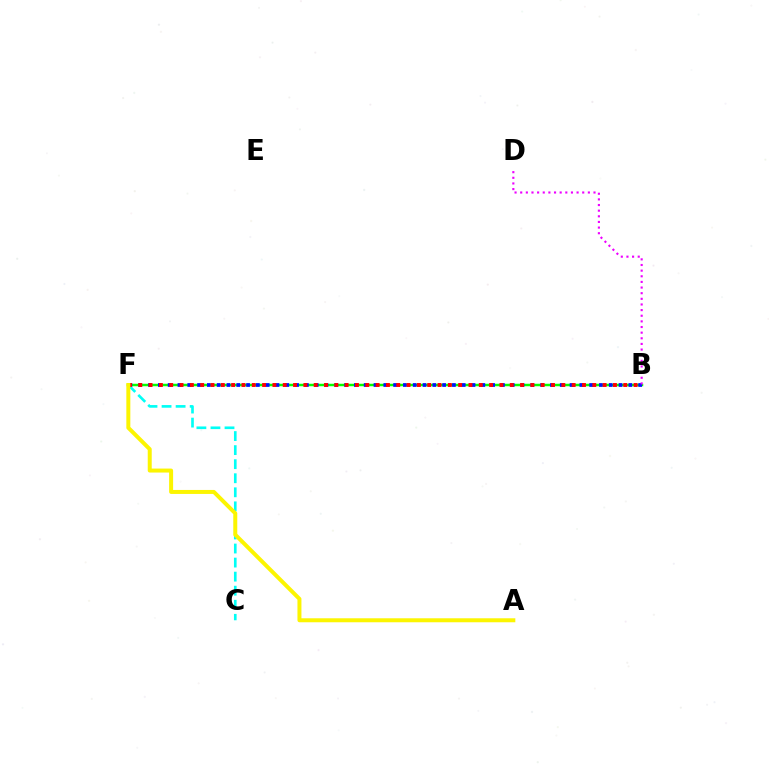{('B', 'F'): [{'color': '#08ff00', 'line_style': 'solid', 'thickness': 1.79}, {'color': '#0010ff', 'line_style': 'dotted', 'thickness': 2.66}, {'color': '#ff0000', 'line_style': 'dotted', 'thickness': 2.8}], ('C', 'F'): [{'color': '#00fff6', 'line_style': 'dashed', 'thickness': 1.91}], ('B', 'D'): [{'color': '#ee00ff', 'line_style': 'dotted', 'thickness': 1.53}], ('A', 'F'): [{'color': '#fcf500', 'line_style': 'solid', 'thickness': 2.87}]}